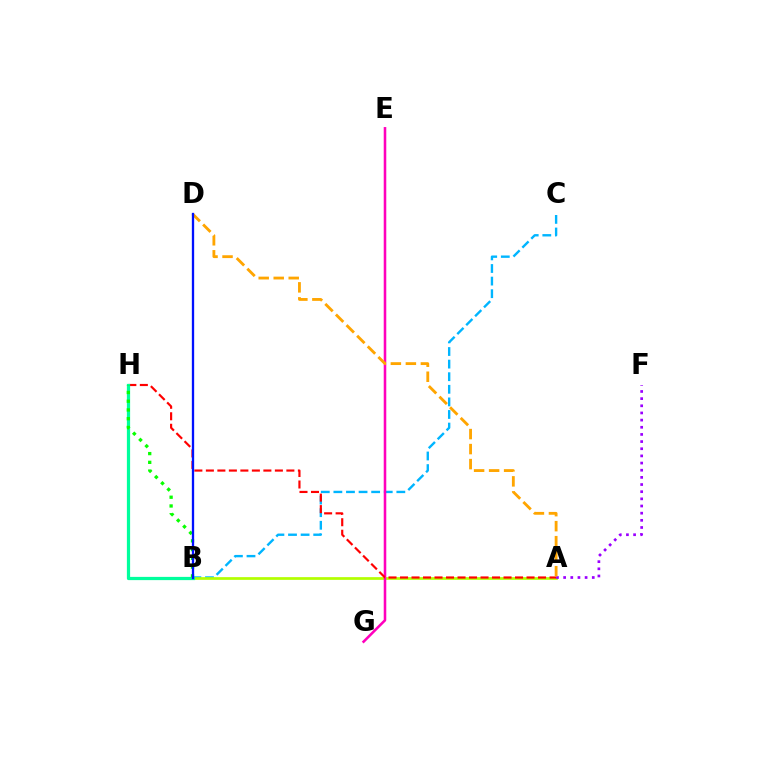{('B', 'C'): [{'color': '#00b5ff', 'line_style': 'dashed', 'thickness': 1.71}], ('A', 'B'): [{'color': '#b3ff00', 'line_style': 'solid', 'thickness': 1.96}], ('E', 'G'): [{'color': '#ff00bd', 'line_style': 'solid', 'thickness': 1.84}], ('A', 'H'): [{'color': '#ff0000', 'line_style': 'dashed', 'thickness': 1.56}], ('A', 'F'): [{'color': '#9b00ff', 'line_style': 'dotted', 'thickness': 1.94}], ('B', 'H'): [{'color': '#00ff9d', 'line_style': 'solid', 'thickness': 2.33}, {'color': '#08ff00', 'line_style': 'dotted', 'thickness': 2.38}], ('A', 'D'): [{'color': '#ffa500', 'line_style': 'dashed', 'thickness': 2.04}], ('B', 'D'): [{'color': '#0010ff', 'line_style': 'solid', 'thickness': 1.66}]}